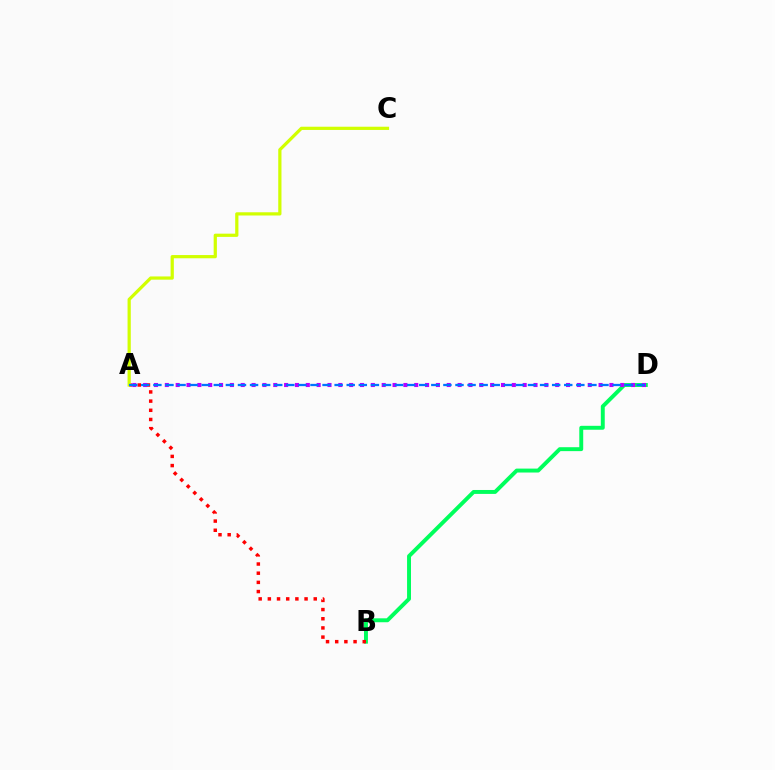{('B', 'D'): [{'color': '#00ff5c', 'line_style': 'solid', 'thickness': 2.83}], ('A', 'B'): [{'color': '#ff0000', 'line_style': 'dotted', 'thickness': 2.49}], ('A', 'C'): [{'color': '#d1ff00', 'line_style': 'solid', 'thickness': 2.32}], ('A', 'D'): [{'color': '#b900ff', 'line_style': 'dotted', 'thickness': 2.95}, {'color': '#0074ff', 'line_style': 'dashed', 'thickness': 1.64}]}